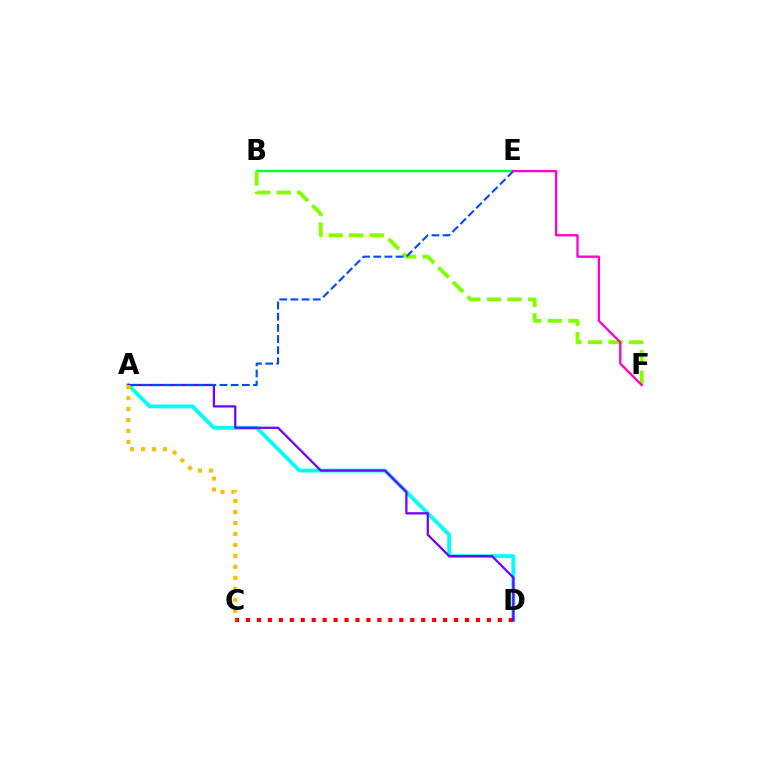{('B', 'E'): [{'color': '#00ff39', 'line_style': 'solid', 'thickness': 1.78}], ('A', 'D'): [{'color': '#00fff6', 'line_style': 'solid', 'thickness': 2.76}, {'color': '#7200ff', 'line_style': 'solid', 'thickness': 1.62}], ('C', 'D'): [{'color': '#ff0000', 'line_style': 'dotted', 'thickness': 2.97}], ('B', 'F'): [{'color': '#84ff00', 'line_style': 'dashed', 'thickness': 2.79}], ('A', 'E'): [{'color': '#004bff', 'line_style': 'dashed', 'thickness': 1.52}], ('A', 'C'): [{'color': '#ffbd00', 'line_style': 'dotted', 'thickness': 2.98}], ('E', 'F'): [{'color': '#ff00cf', 'line_style': 'solid', 'thickness': 1.66}]}